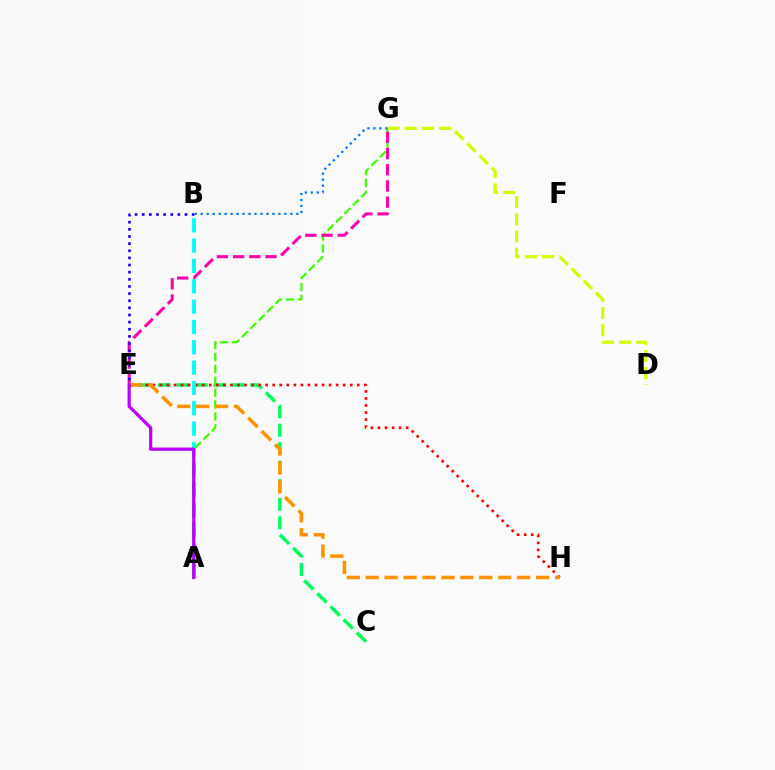{('C', 'E'): [{'color': '#00ff5c', 'line_style': 'dashed', 'thickness': 2.52}], ('A', 'G'): [{'color': '#3dff00', 'line_style': 'dashed', 'thickness': 1.62}], ('E', 'G'): [{'color': '#ff00ac', 'line_style': 'dashed', 'thickness': 2.2}], ('D', 'G'): [{'color': '#d1ff00', 'line_style': 'dashed', 'thickness': 2.33}], ('E', 'H'): [{'color': '#ff0000', 'line_style': 'dotted', 'thickness': 1.92}, {'color': '#ff9400', 'line_style': 'dashed', 'thickness': 2.57}], ('B', 'E'): [{'color': '#2500ff', 'line_style': 'dotted', 'thickness': 1.94}], ('B', 'G'): [{'color': '#0074ff', 'line_style': 'dotted', 'thickness': 1.62}], ('A', 'B'): [{'color': '#00fff6', 'line_style': 'dashed', 'thickness': 2.76}], ('A', 'E'): [{'color': '#b900ff', 'line_style': 'solid', 'thickness': 2.31}]}